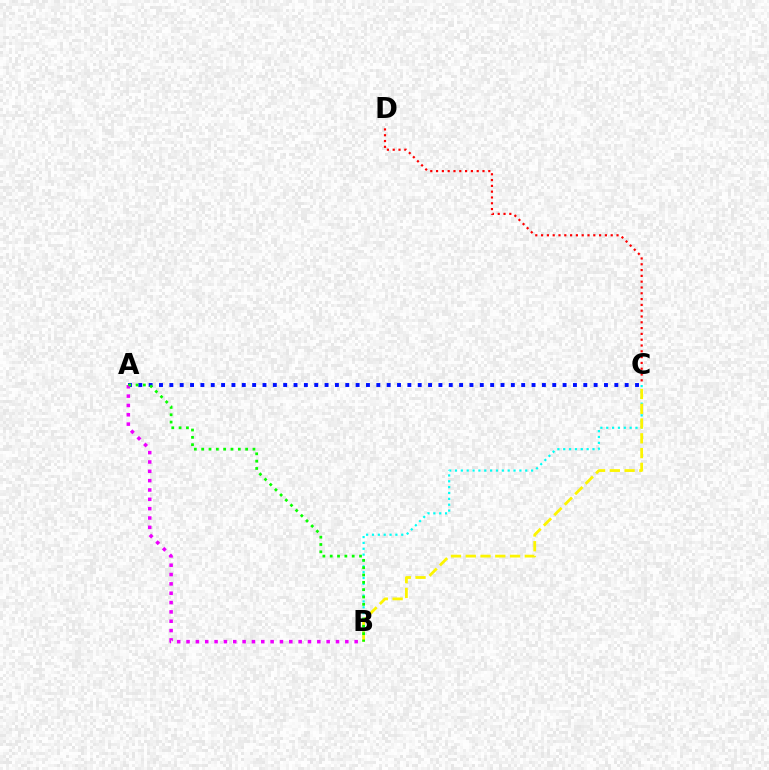{('B', 'C'): [{'color': '#00fff6', 'line_style': 'dotted', 'thickness': 1.59}, {'color': '#fcf500', 'line_style': 'dashed', 'thickness': 2.01}], ('A', 'C'): [{'color': '#0010ff', 'line_style': 'dotted', 'thickness': 2.81}], ('A', 'B'): [{'color': '#ee00ff', 'line_style': 'dotted', 'thickness': 2.54}, {'color': '#08ff00', 'line_style': 'dotted', 'thickness': 1.99}], ('C', 'D'): [{'color': '#ff0000', 'line_style': 'dotted', 'thickness': 1.58}]}